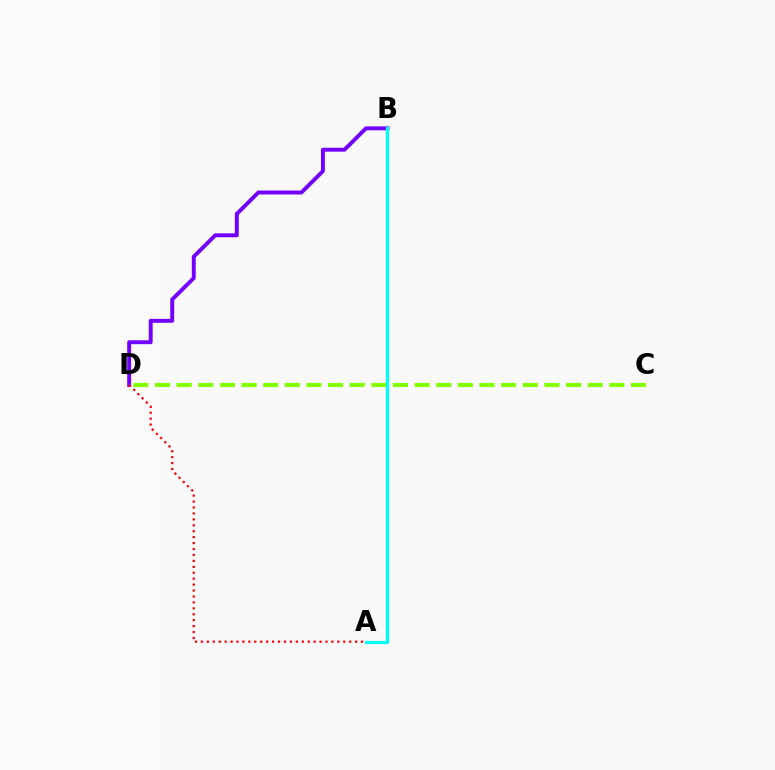{('B', 'D'): [{'color': '#7200ff', 'line_style': 'solid', 'thickness': 2.82}], ('C', 'D'): [{'color': '#84ff00', 'line_style': 'dashed', 'thickness': 2.94}], ('A', 'D'): [{'color': '#ff0000', 'line_style': 'dotted', 'thickness': 1.61}], ('A', 'B'): [{'color': '#00fff6', 'line_style': 'solid', 'thickness': 2.35}]}